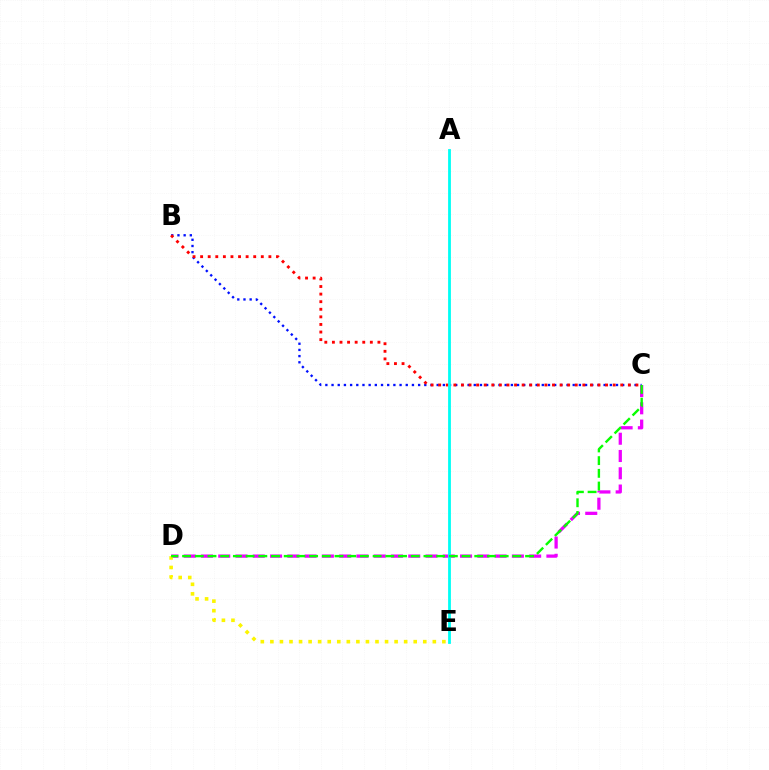{('B', 'C'): [{'color': '#0010ff', 'line_style': 'dotted', 'thickness': 1.68}, {'color': '#ff0000', 'line_style': 'dotted', 'thickness': 2.06}], ('C', 'D'): [{'color': '#ee00ff', 'line_style': 'dashed', 'thickness': 2.35}, {'color': '#08ff00', 'line_style': 'dashed', 'thickness': 1.73}], ('D', 'E'): [{'color': '#fcf500', 'line_style': 'dotted', 'thickness': 2.6}], ('A', 'E'): [{'color': '#00fff6', 'line_style': 'solid', 'thickness': 2.02}]}